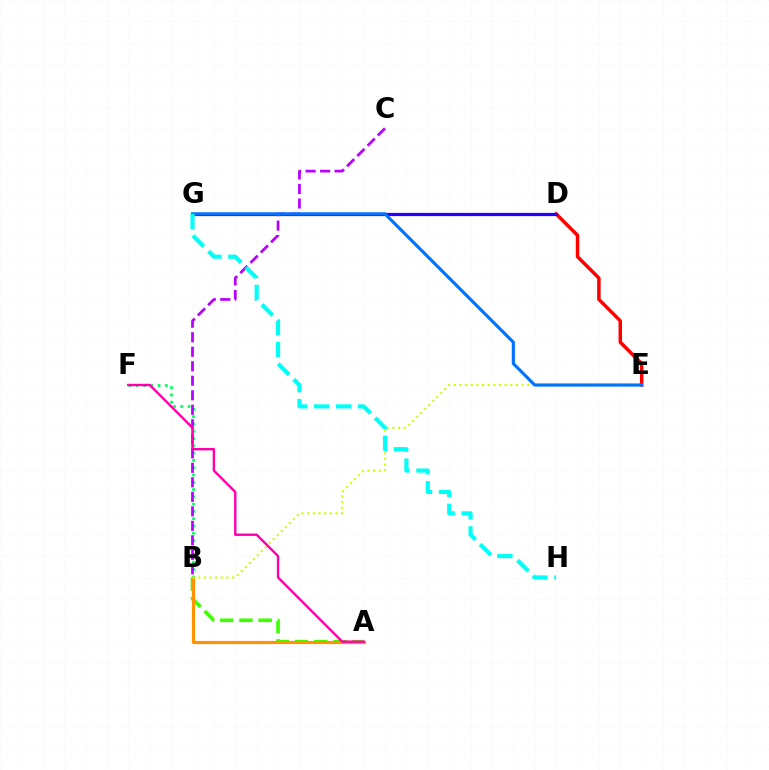{('A', 'B'): [{'color': '#3dff00', 'line_style': 'dashed', 'thickness': 2.61}, {'color': '#ff9400', 'line_style': 'solid', 'thickness': 2.31}], ('B', 'F'): [{'color': '#00ff5c', 'line_style': 'dotted', 'thickness': 1.98}], ('D', 'E'): [{'color': '#ff0000', 'line_style': 'solid', 'thickness': 2.5}], ('D', 'G'): [{'color': '#2500ff', 'line_style': 'solid', 'thickness': 2.32}], ('B', 'C'): [{'color': '#b900ff', 'line_style': 'dashed', 'thickness': 1.97}], ('B', 'E'): [{'color': '#d1ff00', 'line_style': 'dotted', 'thickness': 1.53}], ('E', 'G'): [{'color': '#0074ff', 'line_style': 'solid', 'thickness': 2.28}], ('G', 'H'): [{'color': '#00fff6', 'line_style': 'dashed', 'thickness': 2.99}], ('A', 'F'): [{'color': '#ff00ac', 'line_style': 'solid', 'thickness': 1.74}]}